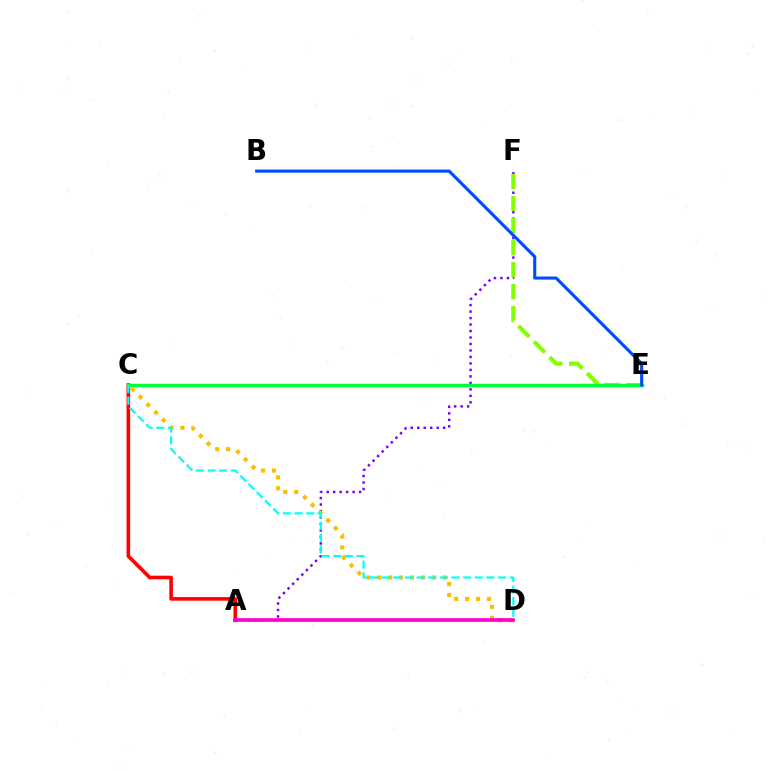{('A', 'F'): [{'color': '#7200ff', 'line_style': 'dotted', 'thickness': 1.76}], ('A', 'C'): [{'color': '#ff0000', 'line_style': 'solid', 'thickness': 2.59}], ('C', 'D'): [{'color': '#ffbd00', 'line_style': 'dotted', 'thickness': 2.97}, {'color': '#00fff6', 'line_style': 'dashed', 'thickness': 1.58}], ('E', 'F'): [{'color': '#84ff00', 'line_style': 'dashed', 'thickness': 2.99}], ('A', 'D'): [{'color': '#ff00cf', 'line_style': 'solid', 'thickness': 2.65}], ('C', 'E'): [{'color': '#00ff39', 'line_style': 'solid', 'thickness': 2.52}], ('B', 'E'): [{'color': '#004bff', 'line_style': 'solid', 'thickness': 2.22}]}